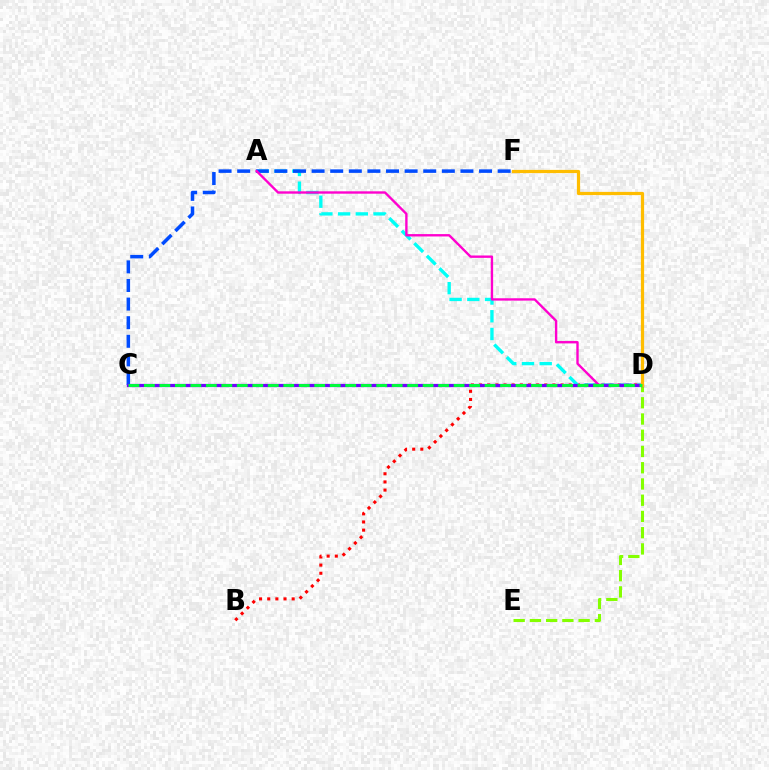{('B', 'D'): [{'color': '#ff0000', 'line_style': 'dotted', 'thickness': 2.21}], ('A', 'D'): [{'color': '#00fff6', 'line_style': 'dashed', 'thickness': 2.41}, {'color': '#ff00cf', 'line_style': 'solid', 'thickness': 1.71}], ('C', 'F'): [{'color': '#004bff', 'line_style': 'dashed', 'thickness': 2.53}], ('D', 'E'): [{'color': '#84ff00', 'line_style': 'dashed', 'thickness': 2.21}], ('C', 'D'): [{'color': '#7200ff', 'line_style': 'solid', 'thickness': 2.33}, {'color': '#00ff39', 'line_style': 'dashed', 'thickness': 2.1}], ('D', 'F'): [{'color': '#ffbd00', 'line_style': 'solid', 'thickness': 2.32}]}